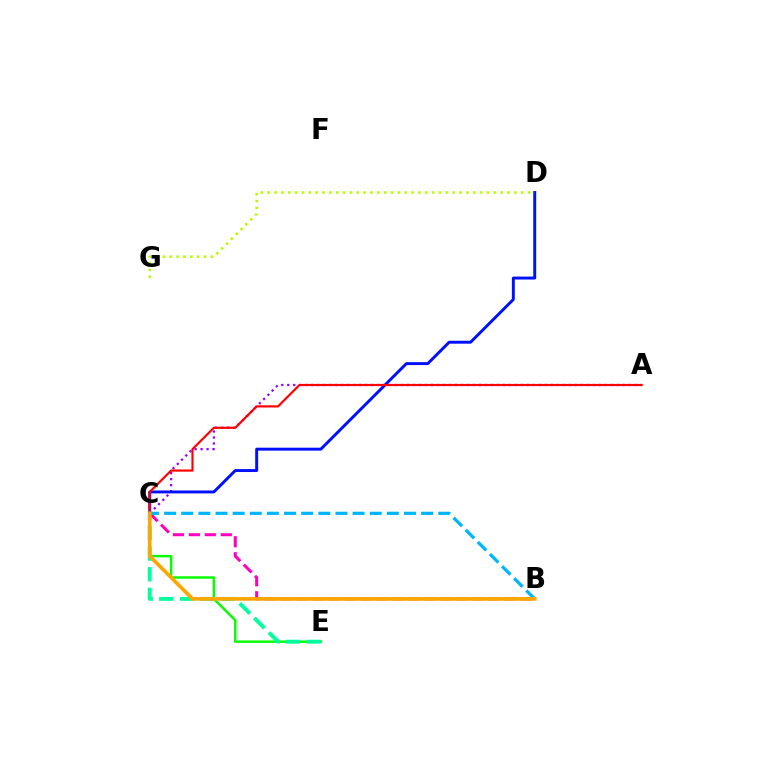{('A', 'C'): [{'color': '#9b00ff', 'line_style': 'dotted', 'thickness': 1.63}, {'color': '#ff0000', 'line_style': 'solid', 'thickness': 1.57}], ('C', 'E'): [{'color': '#08ff00', 'line_style': 'solid', 'thickness': 1.78}, {'color': '#00ff9d', 'line_style': 'dashed', 'thickness': 2.8}], ('C', 'D'): [{'color': '#0010ff', 'line_style': 'solid', 'thickness': 2.11}], ('B', 'C'): [{'color': '#ff00bd', 'line_style': 'dashed', 'thickness': 2.17}, {'color': '#00b5ff', 'line_style': 'dashed', 'thickness': 2.33}, {'color': '#ffa500', 'line_style': 'solid', 'thickness': 2.63}], ('D', 'G'): [{'color': '#b3ff00', 'line_style': 'dotted', 'thickness': 1.86}]}